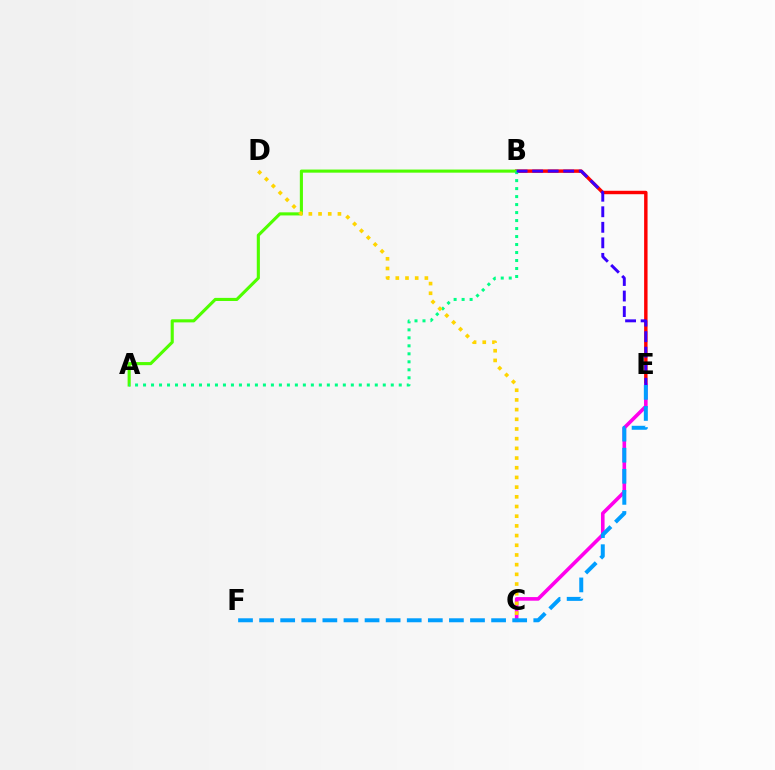{('B', 'E'): [{'color': '#ff0000', 'line_style': 'solid', 'thickness': 2.47}, {'color': '#3700ff', 'line_style': 'dashed', 'thickness': 2.11}], ('A', 'B'): [{'color': '#4fff00', 'line_style': 'solid', 'thickness': 2.24}, {'color': '#00ff86', 'line_style': 'dotted', 'thickness': 2.17}], ('C', 'E'): [{'color': '#ff00ed', 'line_style': 'solid', 'thickness': 2.6}], ('C', 'D'): [{'color': '#ffd500', 'line_style': 'dotted', 'thickness': 2.63}], ('E', 'F'): [{'color': '#009eff', 'line_style': 'dashed', 'thickness': 2.87}]}